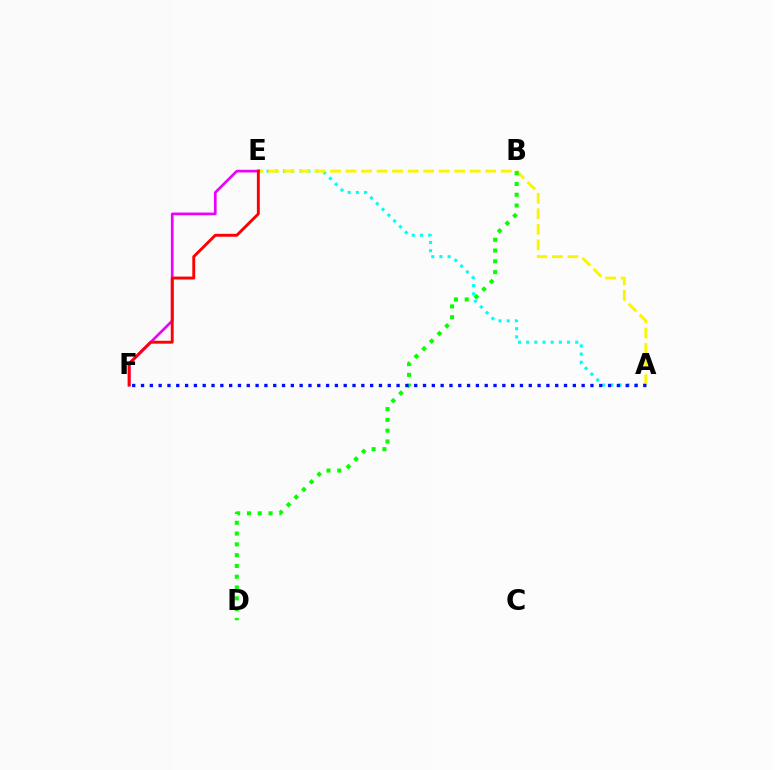{('A', 'E'): [{'color': '#00fff6', 'line_style': 'dotted', 'thickness': 2.22}, {'color': '#fcf500', 'line_style': 'dashed', 'thickness': 2.11}], ('B', 'D'): [{'color': '#08ff00', 'line_style': 'dotted', 'thickness': 2.93}], ('E', 'F'): [{'color': '#ee00ff', 'line_style': 'solid', 'thickness': 1.93}, {'color': '#ff0000', 'line_style': 'solid', 'thickness': 2.09}], ('A', 'F'): [{'color': '#0010ff', 'line_style': 'dotted', 'thickness': 2.39}]}